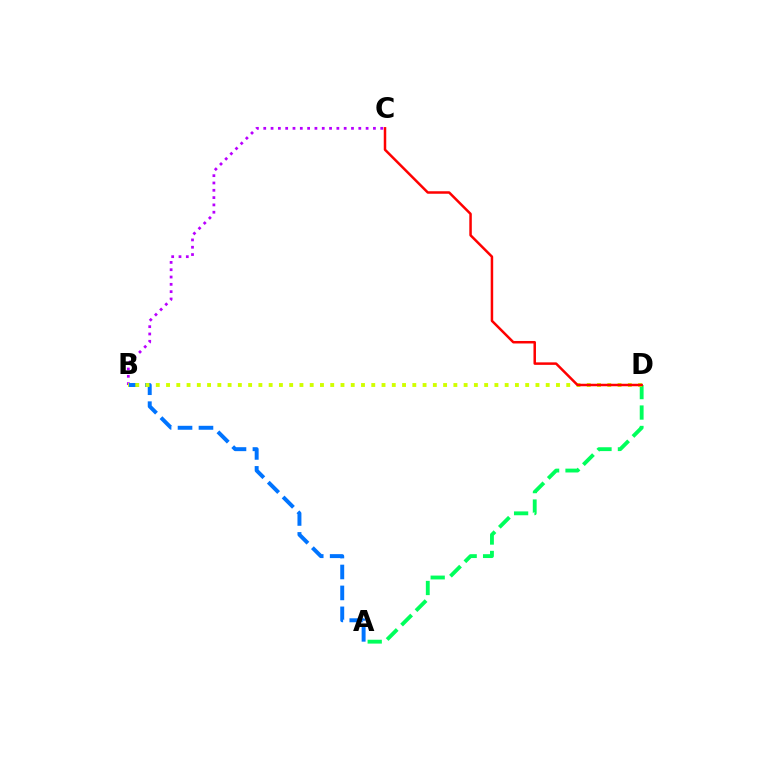{('B', 'C'): [{'color': '#b900ff', 'line_style': 'dotted', 'thickness': 1.99}], ('A', 'B'): [{'color': '#0074ff', 'line_style': 'dashed', 'thickness': 2.84}], ('A', 'D'): [{'color': '#00ff5c', 'line_style': 'dashed', 'thickness': 2.77}], ('B', 'D'): [{'color': '#d1ff00', 'line_style': 'dotted', 'thickness': 2.79}], ('C', 'D'): [{'color': '#ff0000', 'line_style': 'solid', 'thickness': 1.8}]}